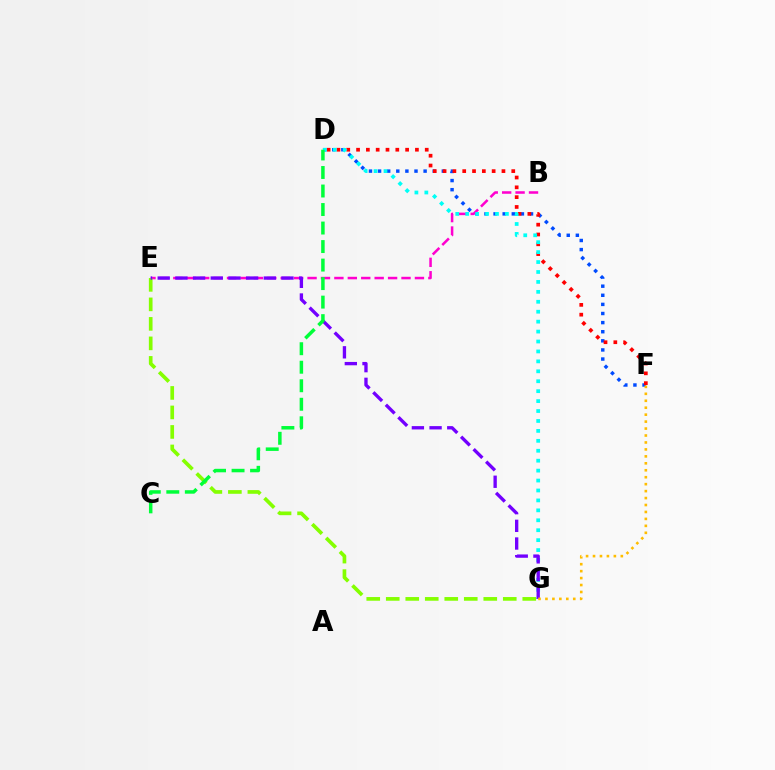{('D', 'F'): [{'color': '#004bff', 'line_style': 'dotted', 'thickness': 2.47}, {'color': '#ff0000', 'line_style': 'dotted', 'thickness': 2.67}], ('B', 'E'): [{'color': '#ff00cf', 'line_style': 'dashed', 'thickness': 1.82}], ('E', 'G'): [{'color': '#84ff00', 'line_style': 'dashed', 'thickness': 2.65}, {'color': '#7200ff', 'line_style': 'dashed', 'thickness': 2.4}], ('D', 'G'): [{'color': '#00fff6', 'line_style': 'dotted', 'thickness': 2.7}], ('C', 'D'): [{'color': '#00ff39', 'line_style': 'dashed', 'thickness': 2.52}], ('F', 'G'): [{'color': '#ffbd00', 'line_style': 'dotted', 'thickness': 1.89}]}